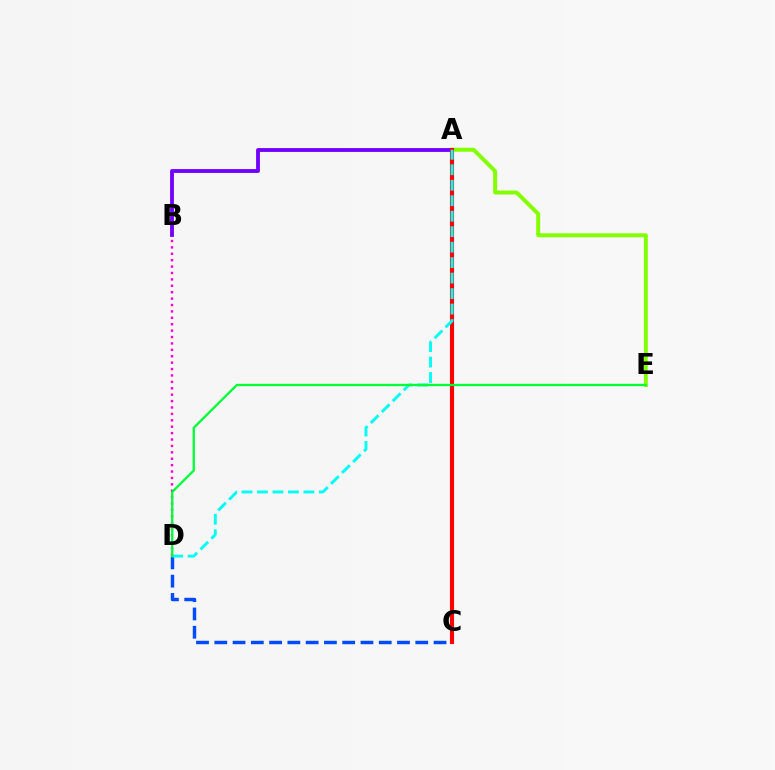{('A', 'E'): [{'color': '#84ff00', 'line_style': 'solid', 'thickness': 2.86}], ('A', 'C'): [{'color': '#ffbd00', 'line_style': 'dashed', 'thickness': 1.74}, {'color': '#ff0000', 'line_style': 'solid', 'thickness': 2.96}], ('C', 'D'): [{'color': '#004bff', 'line_style': 'dashed', 'thickness': 2.48}], ('B', 'D'): [{'color': '#ff00cf', 'line_style': 'dotted', 'thickness': 1.74}], ('A', 'B'): [{'color': '#7200ff', 'line_style': 'solid', 'thickness': 2.76}], ('A', 'D'): [{'color': '#00fff6', 'line_style': 'dashed', 'thickness': 2.1}], ('D', 'E'): [{'color': '#00ff39', 'line_style': 'solid', 'thickness': 1.67}]}